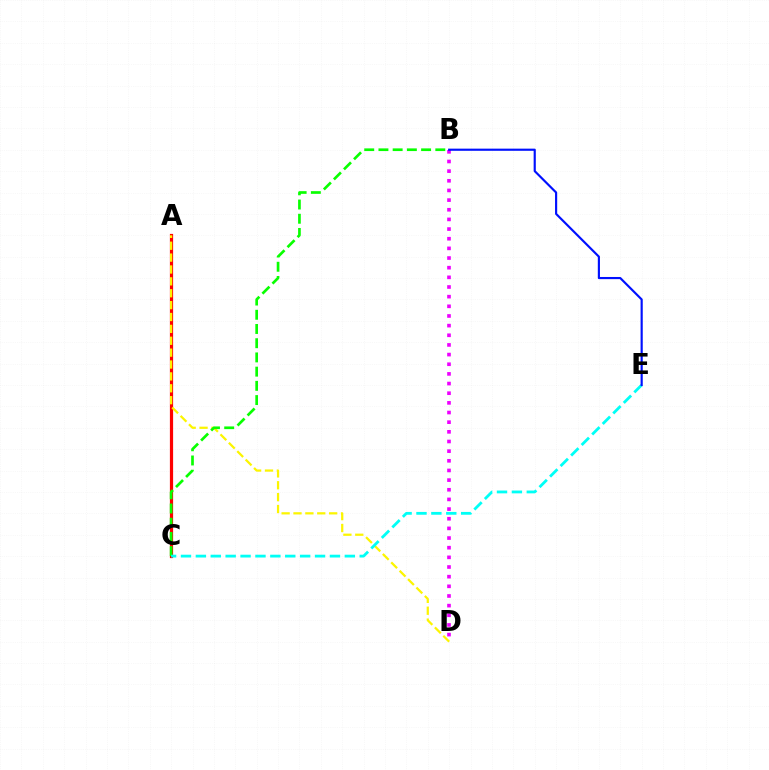{('B', 'D'): [{'color': '#ee00ff', 'line_style': 'dotted', 'thickness': 2.62}], ('A', 'C'): [{'color': '#ff0000', 'line_style': 'solid', 'thickness': 2.31}], ('A', 'D'): [{'color': '#fcf500', 'line_style': 'dashed', 'thickness': 1.61}], ('B', 'C'): [{'color': '#08ff00', 'line_style': 'dashed', 'thickness': 1.93}], ('C', 'E'): [{'color': '#00fff6', 'line_style': 'dashed', 'thickness': 2.02}], ('B', 'E'): [{'color': '#0010ff', 'line_style': 'solid', 'thickness': 1.55}]}